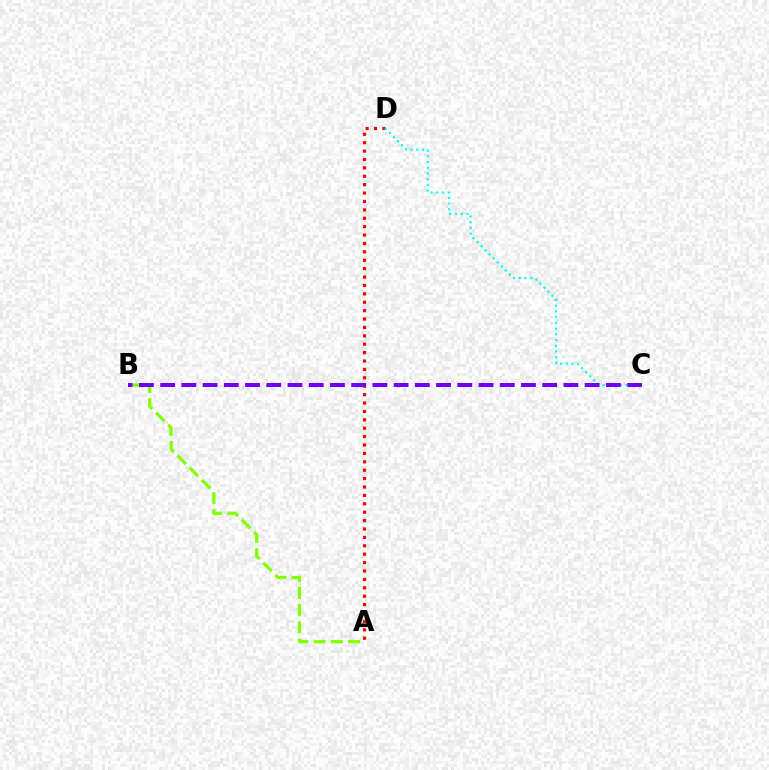{('A', 'D'): [{'color': '#ff0000', 'line_style': 'dotted', 'thickness': 2.28}], ('C', 'D'): [{'color': '#00fff6', 'line_style': 'dotted', 'thickness': 1.55}], ('A', 'B'): [{'color': '#84ff00', 'line_style': 'dashed', 'thickness': 2.34}], ('B', 'C'): [{'color': '#7200ff', 'line_style': 'dashed', 'thickness': 2.88}]}